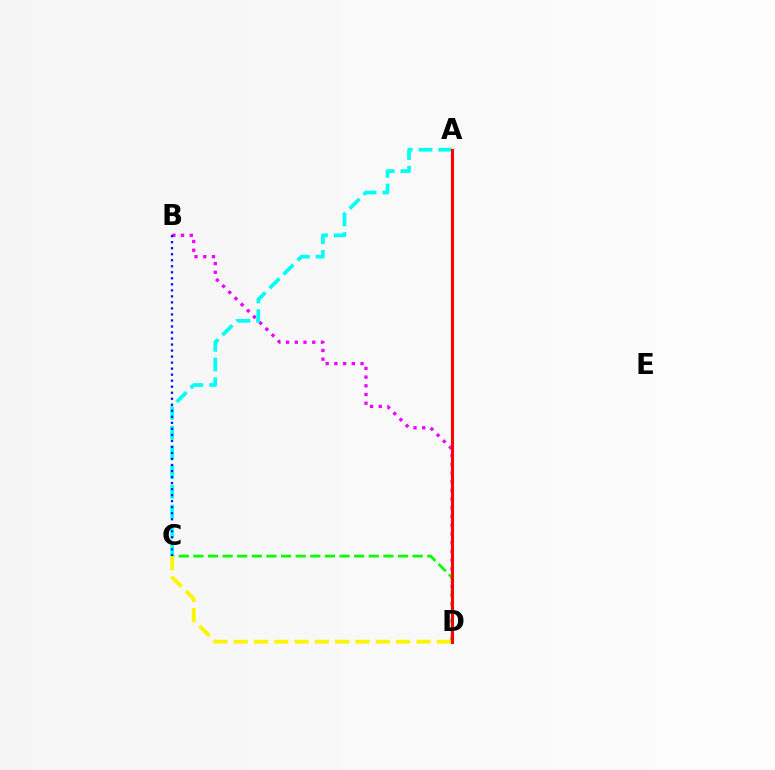{('B', 'D'): [{'color': '#ee00ff', 'line_style': 'dotted', 'thickness': 2.37}], ('A', 'C'): [{'color': '#00fff6', 'line_style': 'dashed', 'thickness': 2.68}], ('C', 'D'): [{'color': '#08ff00', 'line_style': 'dashed', 'thickness': 1.99}, {'color': '#fcf500', 'line_style': 'dashed', 'thickness': 2.76}], ('B', 'C'): [{'color': '#0010ff', 'line_style': 'dotted', 'thickness': 1.64}], ('A', 'D'): [{'color': '#ff0000', 'line_style': 'solid', 'thickness': 2.2}]}